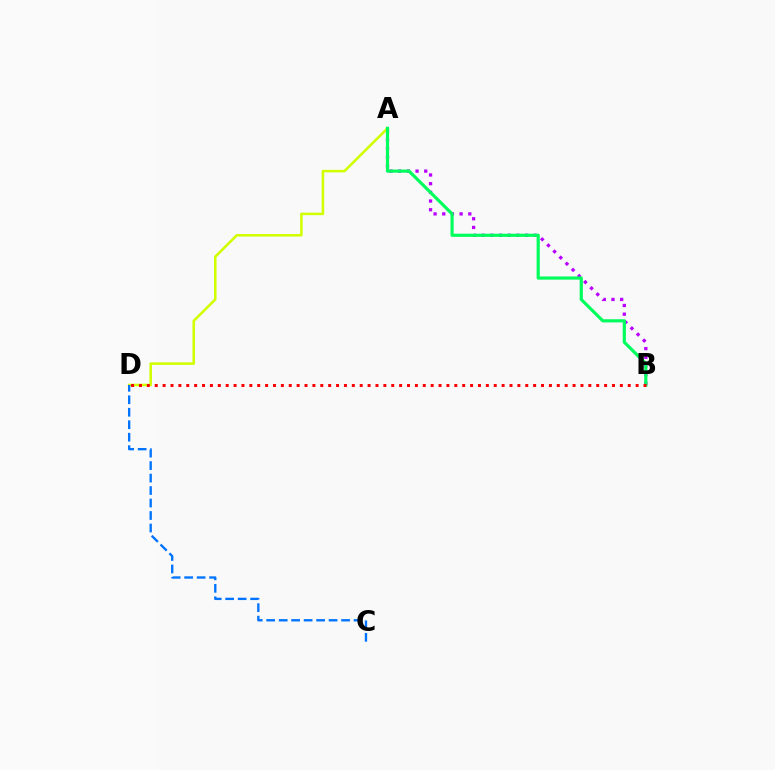{('A', 'B'): [{'color': '#b900ff', 'line_style': 'dotted', 'thickness': 2.36}, {'color': '#00ff5c', 'line_style': 'solid', 'thickness': 2.29}], ('A', 'D'): [{'color': '#d1ff00', 'line_style': 'solid', 'thickness': 1.84}], ('C', 'D'): [{'color': '#0074ff', 'line_style': 'dashed', 'thickness': 1.7}], ('B', 'D'): [{'color': '#ff0000', 'line_style': 'dotted', 'thickness': 2.14}]}